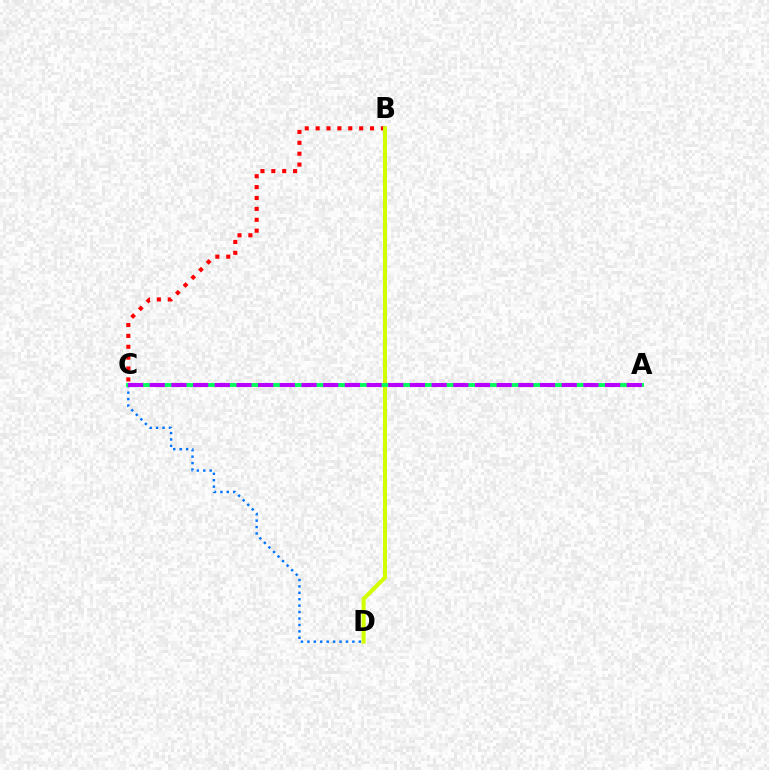{('B', 'C'): [{'color': '#ff0000', 'line_style': 'dotted', 'thickness': 2.96}], ('B', 'D'): [{'color': '#d1ff00', 'line_style': 'solid', 'thickness': 2.9}], ('C', 'D'): [{'color': '#0074ff', 'line_style': 'dotted', 'thickness': 1.75}], ('A', 'C'): [{'color': '#00ff5c', 'line_style': 'solid', 'thickness': 2.77}, {'color': '#b900ff', 'line_style': 'dashed', 'thickness': 2.95}]}